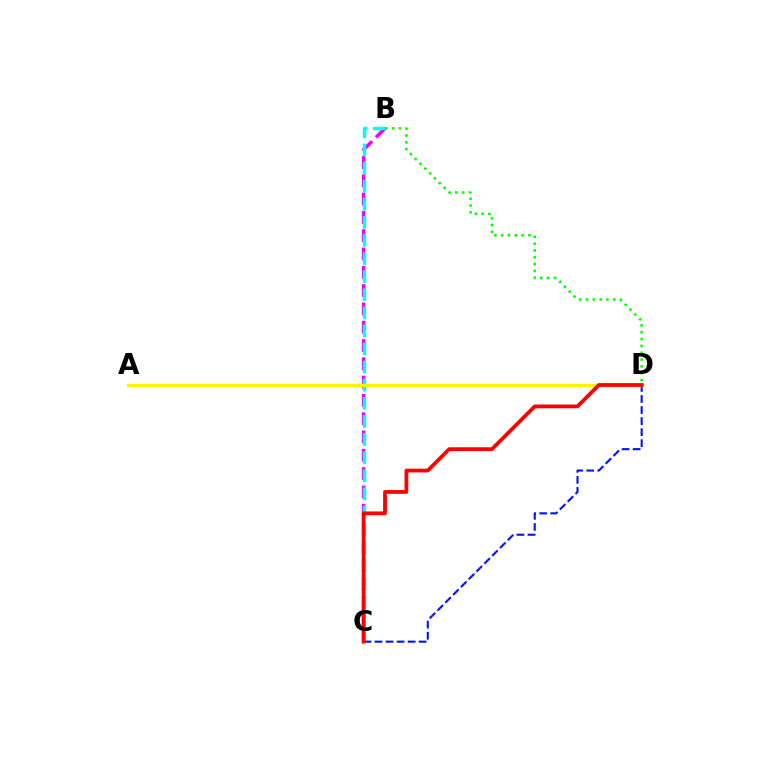{('B', 'C'): [{'color': '#ee00ff', 'line_style': 'dashed', 'thickness': 2.49}, {'color': '#00fff6', 'line_style': 'dashed', 'thickness': 2.46}], ('C', 'D'): [{'color': '#0010ff', 'line_style': 'dashed', 'thickness': 1.5}, {'color': '#ff0000', 'line_style': 'solid', 'thickness': 2.72}], ('A', 'D'): [{'color': '#fcf500', 'line_style': 'solid', 'thickness': 2.33}], ('B', 'D'): [{'color': '#08ff00', 'line_style': 'dotted', 'thickness': 1.85}]}